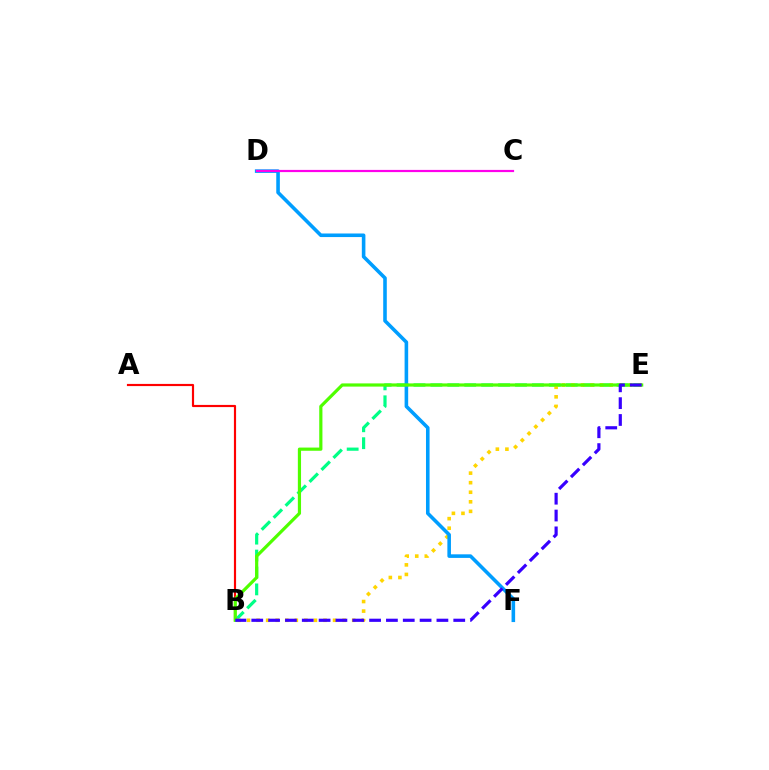{('B', 'E'): [{'color': '#00ff86', 'line_style': 'dashed', 'thickness': 2.3}, {'color': '#ffd500', 'line_style': 'dotted', 'thickness': 2.6}, {'color': '#4fff00', 'line_style': 'solid', 'thickness': 2.3}, {'color': '#3700ff', 'line_style': 'dashed', 'thickness': 2.29}], ('A', 'B'): [{'color': '#ff0000', 'line_style': 'solid', 'thickness': 1.56}], ('D', 'F'): [{'color': '#009eff', 'line_style': 'solid', 'thickness': 2.58}], ('C', 'D'): [{'color': '#ff00ed', 'line_style': 'solid', 'thickness': 1.59}]}